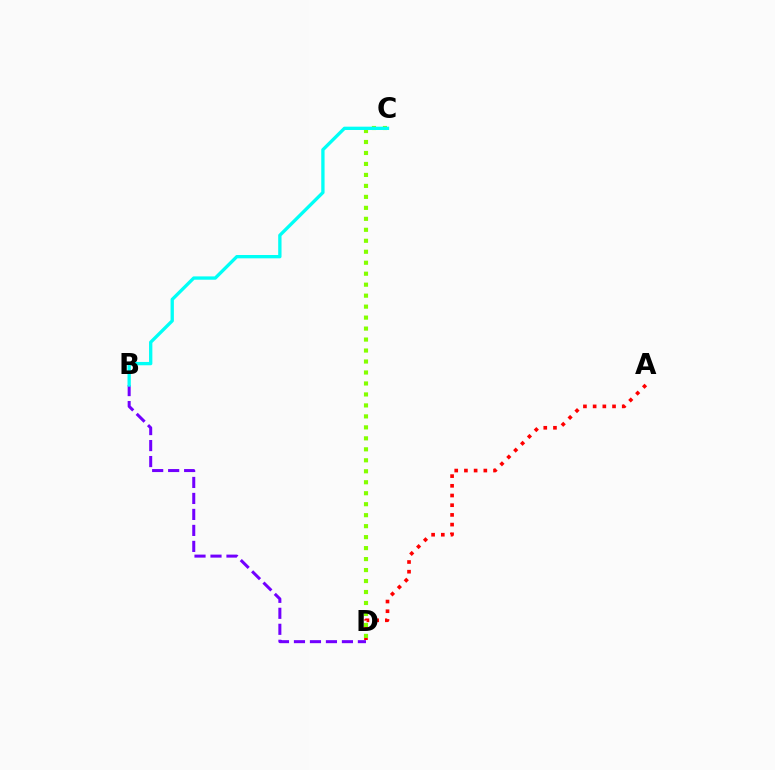{('A', 'D'): [{'color': '#ff0000', 'line_style': 'dotted', 'thickness': 2.63}], ('B', 'D'): [{'color': '#7200ff', 'line_style': 'dashed', 'thickness': 2.17}], ('C', 'D'): [{'color': '#84ff00', 'line_style': 'dotted', 'thickness': 2.98}], ('B', 'C'): [{'color': '#00fff6', 'line_style': 'solid', 'thickness': 2.39}]}